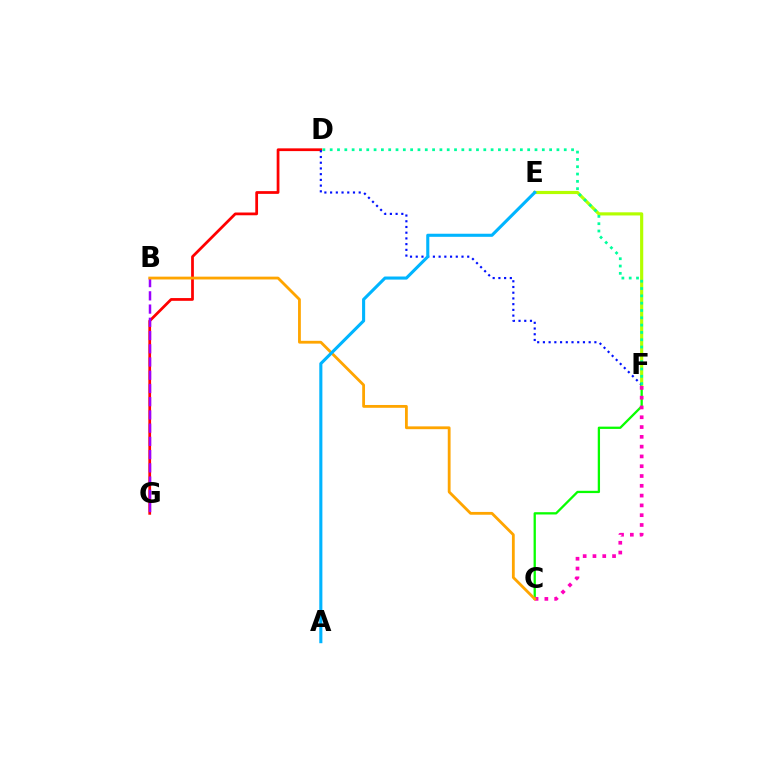{('C', 'F'): [{'color': '#08ff00', 'line_style': 'solid', 'thickness': 1.65}, {'color': '#ff00bd', 'line_style': 'dotted', 'thickness': 2.66}], ('D', 'G'): [{'color': '#ff0000', 'line_style': 'solid', 'thickness': 1.98}], ('B', 'G'): [{'color': '#9b00ff', 'line_style': 'dashed', 'thickness': 1.8}], ('E', 'F'): [{'color': '#b3ff00', 'line_style': 'solid', 'thickness': 2.28}], ('D', 'F'): [{'color': '#0010ff', 'line_style': 'dotted', 'thickness': 1.55}, {'color': '#00ff9d', 'line_style': 'dotted', 'thickness': 1.99}], ('B', 'C'): [{'color': '#ffa500', 'line_style': 'solid', 'thickness': 2.02}], ('A', 'E'): [{'color': '#00b5ff', 'line_style': 'solid', 'thickness': 2.22}]}